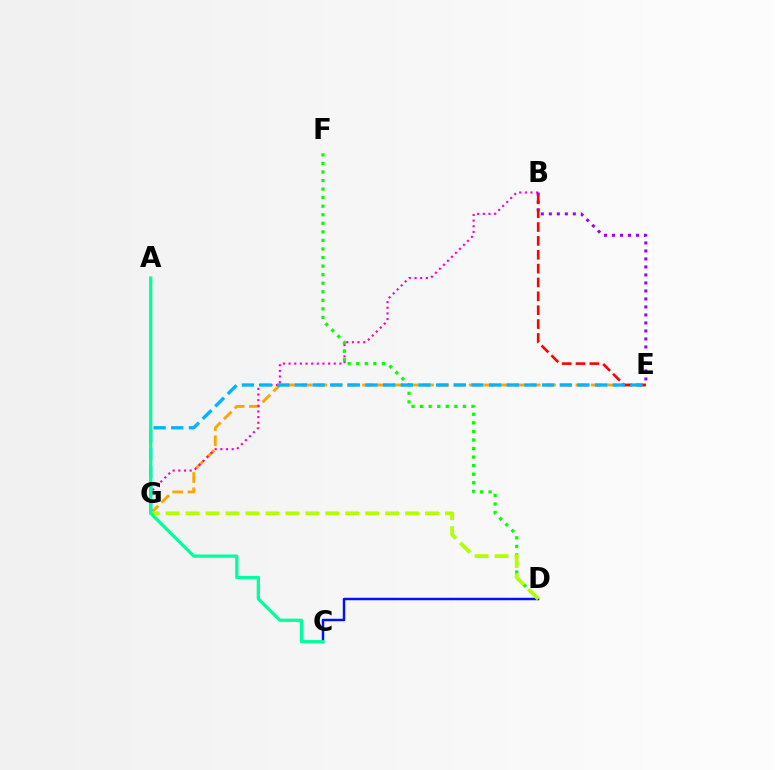{('E', 'G'): [{'color': '#ffa500', 'line_style': 'dashed', 'thickness': 2.07}, {'color': '#00b5ff', 'line_style': 'dashed', 'thickness': 2.4}], ('C', 'D'): [{'color': '#0010ff', 'line_style': 'solid', 'thickness': 1.77}], ('B', 'G'): [{'color': '#ff00bd', 'line_style': 'dotted', 'thickness': 1.53}], ('D', 'F'): [{'color': '#08ff00', 'line_style': 'dotted', 'thickness': 2.32}], ('B', 'E'): [{'color': '#9b00ff', 'line_style': 'dotted', 'thickness': 2.17}, {'color': '#ff0000', 'line_style': 'dashed', 'thickness': 1.88}], ('D', 'G'): [{'color': '#b3ff00', 'line_style': 'dashed', 'thickness': 2.71}], ('A', 'C'): [{'color': '#00ff9d', 'line_style': 'solid', 'thickness': 2.35}]}